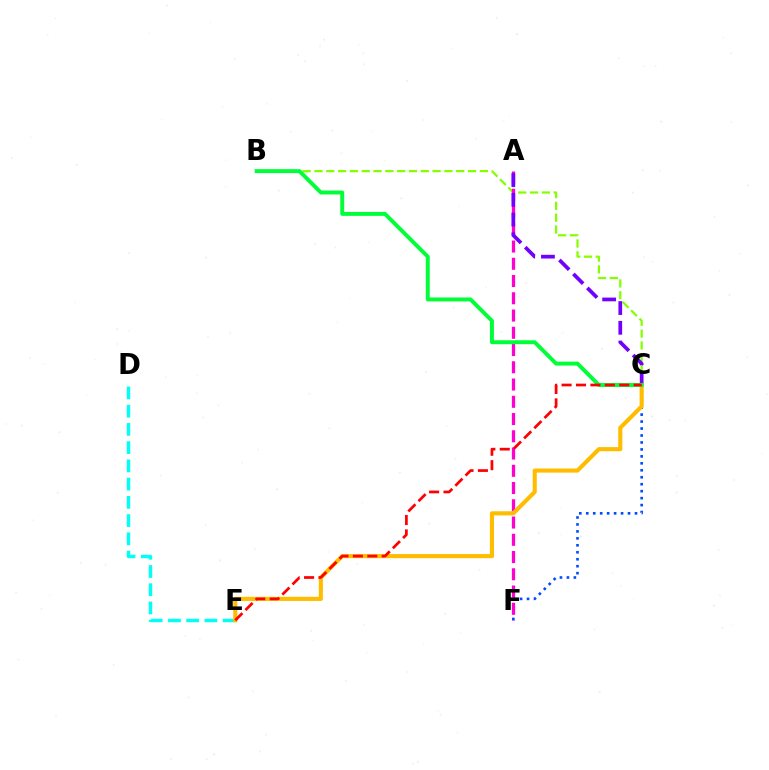{('C', 'F'): [{'color': '#004bff', 'line_style': 'dotted', 'thickness': 1.89}], ('B', 'C'): [{'color': '#84ff00', 'line_style': 'dashed', 'thickness': 1.6}, {'color': '#00ff39', 'line_style': 'solid', 'thickness': 2.83}], ('A', 'F'): [{'color': '#ff00cf', 'line_style': 'dashed', 'thickness': 2.34}], ('A', 'C'): [{'color': '#7200ff', 'line_style': 'dashed', 'thickness': 2.68}], ('D', 'E'): [{'color': '#00fff6', 'line_style': 'dashed', 'thickness': 2.48}], ('C', 'E'): [{'color': '#ffbd00', 'line_style': 'solid', 'thickness': 2.97}, {'color': '#ff0000', 'line_style': 'dashed', 'thickness': 1.96}]}